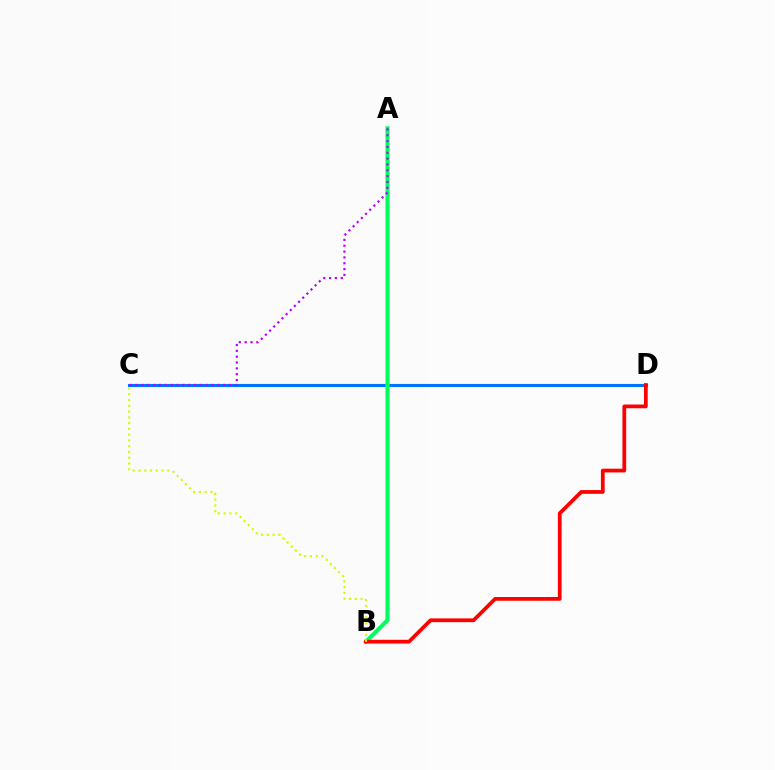{('C', 'D'): [{'color': '#0074ff', 'line_style': 'solid', 'thickness': 2.24}], ('A', 'B'): [{'color': '#00ff5c', 'line_style': 'solid', 'thickness': 2.94}], ('A', 'C'): [{'color': '#b900ff', 'line_style': 'dotted', 'thickness': 1.59}], ('B', 'D'): [{'color': '#ff0000', 'line_style': 'solid', 'thickness': 2.7}], ('B', 'C'): [{'color': '#d1ff00', 'line_style': 'dotted', 'thickness': 1.57}]}